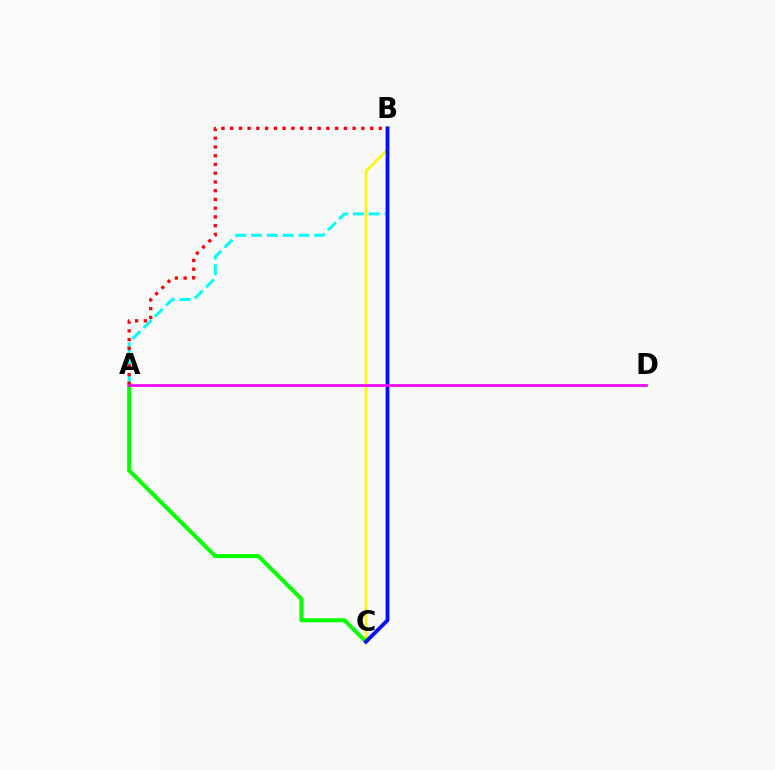{('A', 'B'): [{'color': '#00fff6', 'line_style': 'dashed', 'thickness': 2.15}, {'color': '#ff0000', 'line_style': 'dotted', 'thickness': 2.38}], ('B', 'C'): [{'color': '#fcf500', 'line_style': 'solid', 'thickness': 1.89}, {'color': '#0010ff', 'line_style': 'solid', 'thickness': 2.74}], ('A', 'C'): [{'color': '#08ff00', 'line_style': 'solid', 'thickness': 2.91}], ('A', 'D'): [{'color': '#ee00ff', 'line_style': 'solid', 'thickness': 1.94}]}